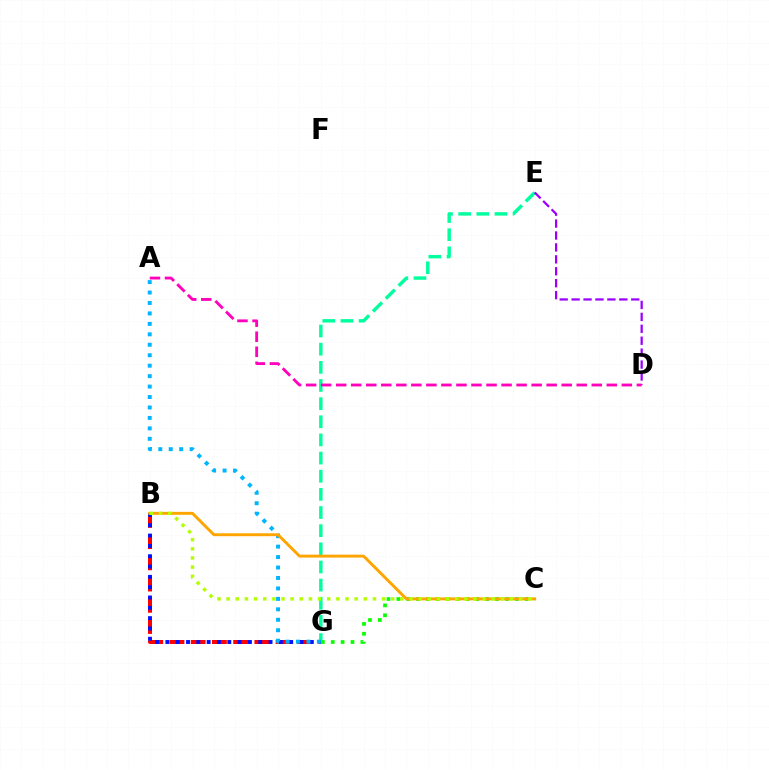{('B', 'G'): [{'color': '#ff0000', 'line_style': 'dashed', 'thickness': 2.88}, {'color': '#0010ff', 'line_style': 'dotted', 'thickness': 2.8}], ('E', 'G'): [{'color': '#00ff9d', 'line_style': 'dashed', 'thickness': 2.47}], ('C', 'G'): [{'color': '#08ff00', 'line_style': 'dotted', 'thickness': 2.68}], ('D', 'E'): [{'color': '#9b00ff', 'line_style': 'dashed', 'thickness': 1.62}], ('A', 'G'): [{'color': '#00b5ff', 'line_style': 'dotted', 'thickness': 2.84}], ('B', 'C'): [{'color': '#ffa500', 'line_style': 'solid', 'thickness': 2.1}, {'color': '#b3ff00', 'line_style': 'dotted', 'thickness': 2.48}], ('A', 'D'): [{'color': '#ff00bd', 'line_style': 'dashed', 'thickness': 2.04}]}